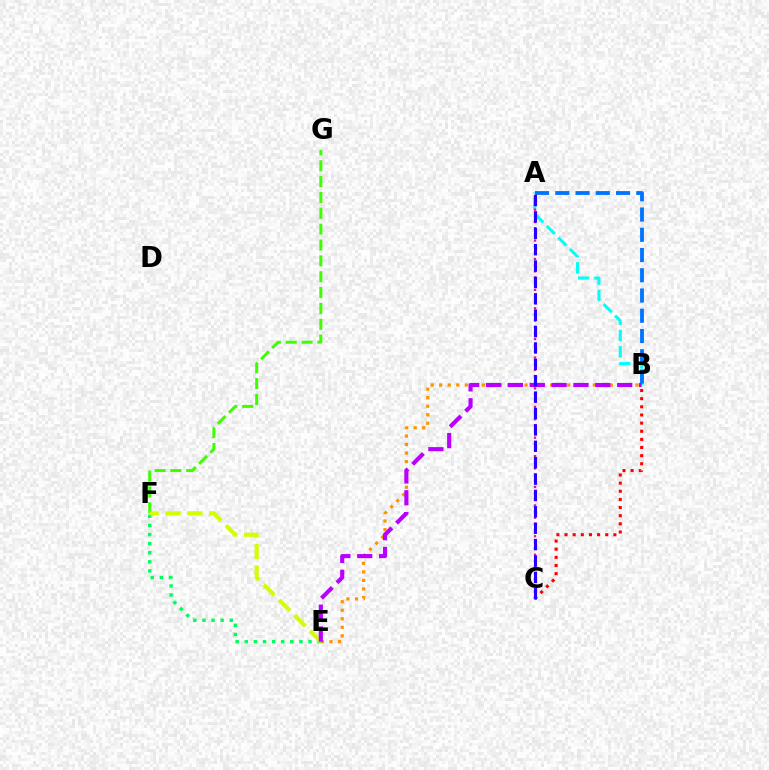{('E', 'F'): [{'color': '#00ff5c', 'line_style': 'dotted', 'thickness': 2.47}, {'color': '#d1ff00', 'line_style': 'dashed', 'thickness': 2.97}], ('A', 'B'): [{'color': '#00fff6', 'line_style': 'dashed', 'thickness': 2.22}, {'color': '#0074ff', 'line_style': 'dashed', 'thickness': 2.75}], ('F', 'G'): [{'color': '#3dff00', 'line_style': 'dashed', 'thickness': 2.15}], ('B', 'E'): [{'color': '#ff9400', 'line_style': 'dotted', 'thickness': 2.32}, {'color': '#b900ff', 'line_style': 'dashed', 'thickness': 2.97}], ('B', 'C'): [{'color': '#ff0000', 'line_style': 'dotted', 'thickness': 2.21}], ('A', 'C'): [{'color': '#ff00ac', 'line_style': 'dotted', 'thickness': 1.67}, {'color': '#2500ff', 'line_style': 'dashed', 'thickness': 2.23}]}